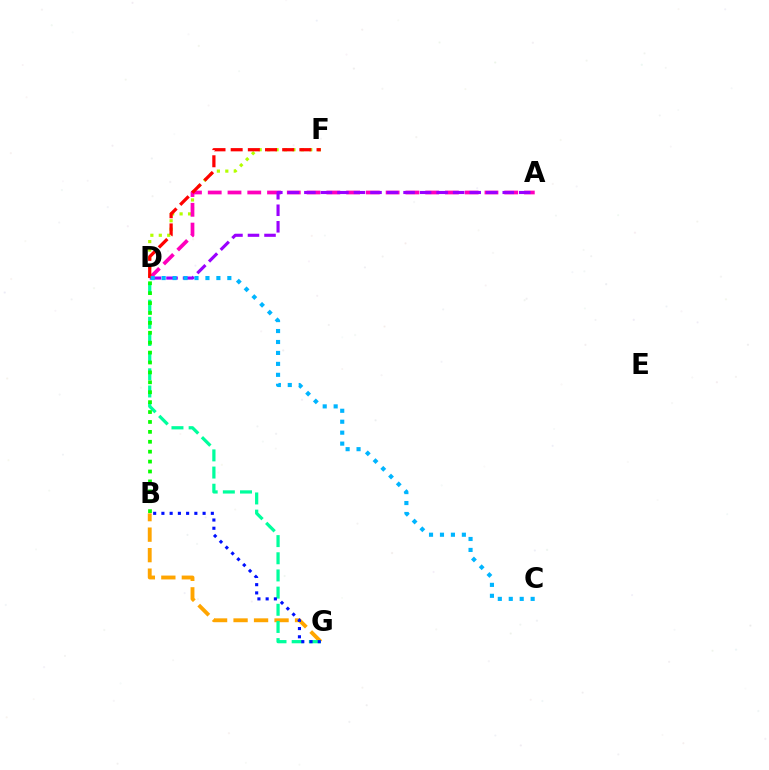{('D', 'F'): [{'color': '#b3ff00', 'line_style': 'dotted', 'thickness': 2.29}, {'color': '#ff0000', 'line_style': 'dashed', 'thickness': 2.33}], ('A', 'D'): [{'color': '#ff00bd', 'line_style': 'dashed', 'thickness': 2.69}, {'color': '#9b00ff', 'line_style': 'dashed', 'thickness': 2.25}], ('B', 'G'): [{'color': '#ffa500', 'line_style': 'dashed', 'thickness': 2.78}, {'color': '#0010ff', 'line_style': 'dotted', 'thickness': 2.24}], ('D', 'G'): [{'color': '#00ff9d', 'line_style': 'dashed', 'thickness': 2.33}], ('C', 'D'): [{'color': '#00b5ff', 'line_style': 'dotted', 'thickness': 2.97}], ('B', 'D'): [{'color': '#08ff00', 'line_style': 'dotted', 'thickness': 2.69}]}